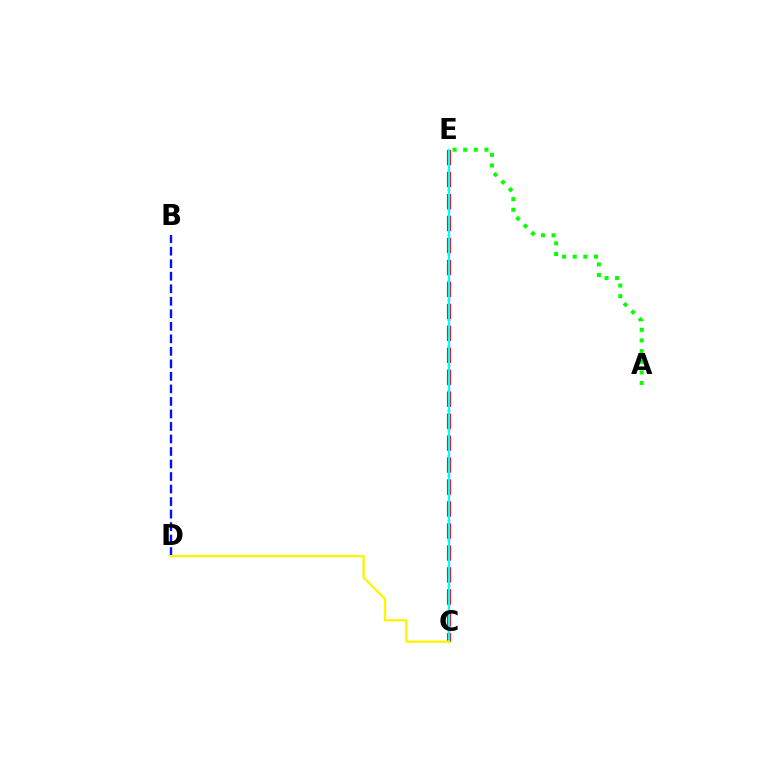{('C', 'E'): [{'color': '#ff0000', 'line_style': 'dashed', 'thickness': 2.98}, {'color': '#ee00ff', 'line_style': 'dotted', 'thickness': 1.76}, {'color': '#00fff6', 'line_style': 'solid', 'thickness': 1.6}], ('B', 'D'): [{'color': '#0010ff', 'line_style': 'dashed', 'thickness': 1.7}], ('A', 'E'): [{'color': '#08ff00', 'line_style': 'dotted', 'thickness': 2.89}], ('C', 'D'): [{'color': '#fcf500', 'line_style': 'solid', 'thickness': 1.65}]}